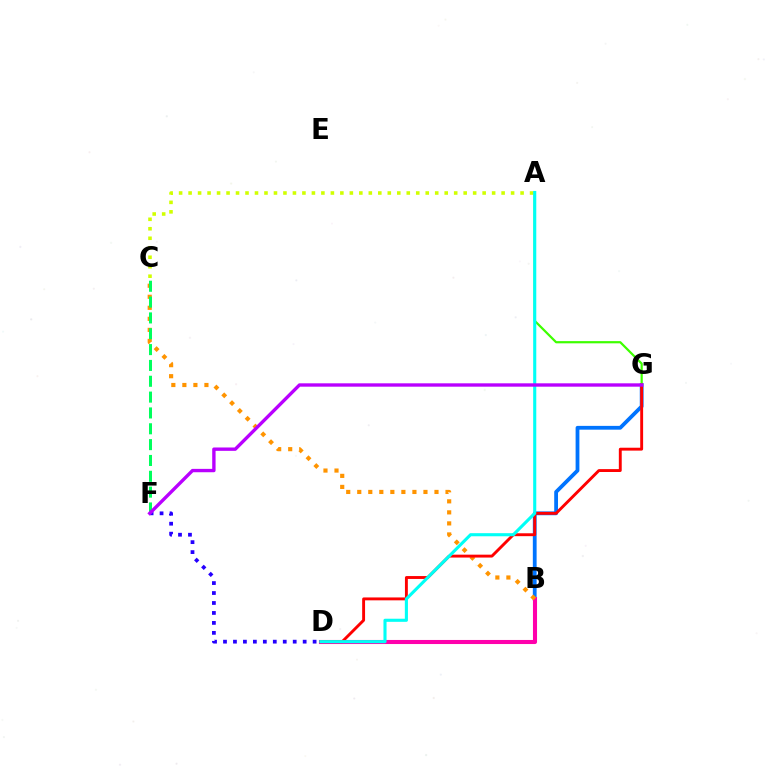{('A', 'C'): [{'color': '#d1ff00', 'line_style': 'dotted', 'thickness': 2.58}], ('B', 'G'): [{'color': '#0074ff', 'line_style': 'solid', 'thickness': 2.73}], ('B', 'D'): [{'color': '#ff00ac', 'line_style': 'solid', 'thickness': 2.94}], ('A', 'G'): [{'color': '#3dff00', 'line_style': 'solid', 'thickness': 1.59}], ('B', 'C'): [{'color': '#ff9400', 'line_style': 'dotted', 'thickness': 3.0}], ('D', 'G'): [{'color': '#ff0000', 'line_style': 'solid', 'thickness': 2.08}], ('C', 'F'): [{'color': '#00ff5c', 'line_style': 'dashed', 'thickness': 2.15}], ('A', 'D'): [{'color': '#00fff6', 'line_style': 'solid', 'thickness': 2.23}], ('D', 'F'): [{'color': '#2500ff', 'line_style': 'dotted', 'thickness': 2.71}], ('F', 'G'): [{'color': '#b900ff', 'line_style': 'solid', 'thickness': 2.42}]}